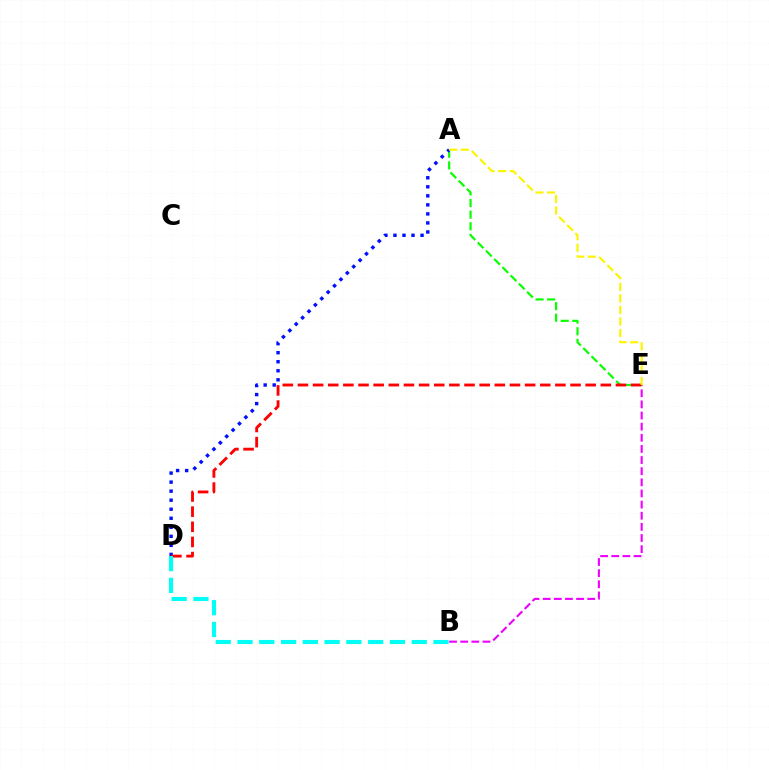{('B', 'E'): [{'color': '#ee00ff', 'line_style': 'dashed', 'thickness': 1.51}], ('A', 'E'): [{'color': '#08ff00', 'line_style': 'dashed', 'thickness': 1.58}, {'color': '#fcf500', 'line_style': 'dashed', 'thickness': 1.57}], ('A', 'D'): [{'color': '#0010ff', 'line_style': 'dotted', 'thickness': 2.45}], ('D', 'E'): [{'color': '#ff0000', 'line_style': 'dashed', 'thickness': 2.06}], ('B', 'D'): [{'color': '#00fff6', 'line_style': 'dashed', 'thickness': 2.96}]}